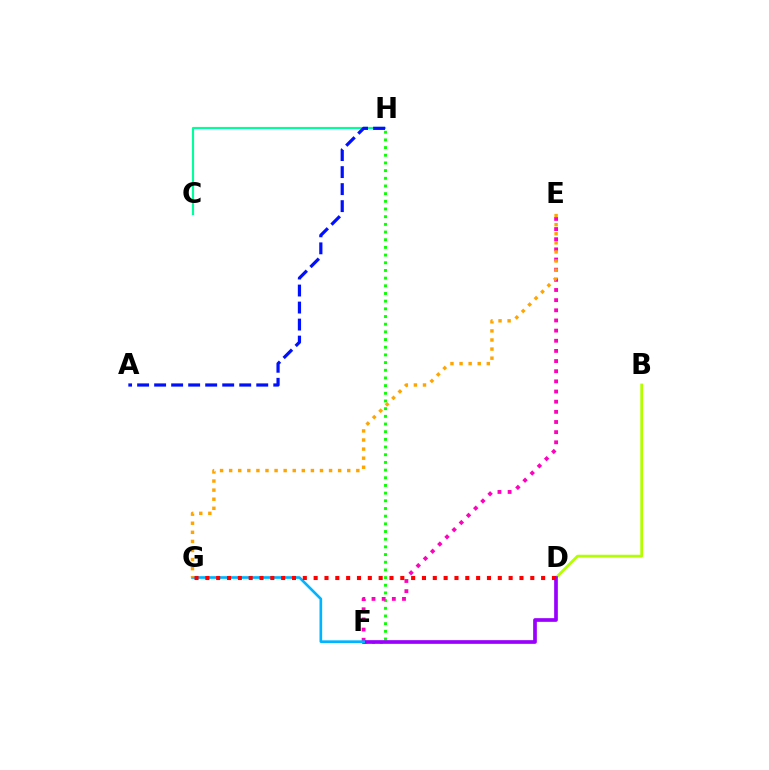{('B', 'D'): [{'color': '#b3ff00', 'line_style': 'solid', 'thickness': 1.99}], ('C', 'H'): [{'color': '#00ff9d', 'line_style': 'solid', 'thickness': 1.56}], ('F', 'H'): [{'color': '#08ff00', 'line_style': 'dotted', 'thickness': 2.09}], ('E', 'F'): [{'color': '#ff00bd', 'line_style': 'dotted', 'thickness': 2.76}], ('D', 'F'): [{'color': '#9b00ff', 'line_style': 'solid', 'thickness': 2.65}], ('F', 'G'): [{'color': '#00b5ff', 'line_style': 'solid', 'thickness': 1.92}], ('D', 'G'): [{'color': '#ff0000', 'line_style': 'dotted', 'thickness': 2.94}], ('E', 'G'): [{'color': '#ffa500', 'line_style': 'dotted', 'thickness': 2.47}], ('A', 'H'): [{'color': '#0010ff', 'line_style': 'dashed', 'thickness': 2.31}]}